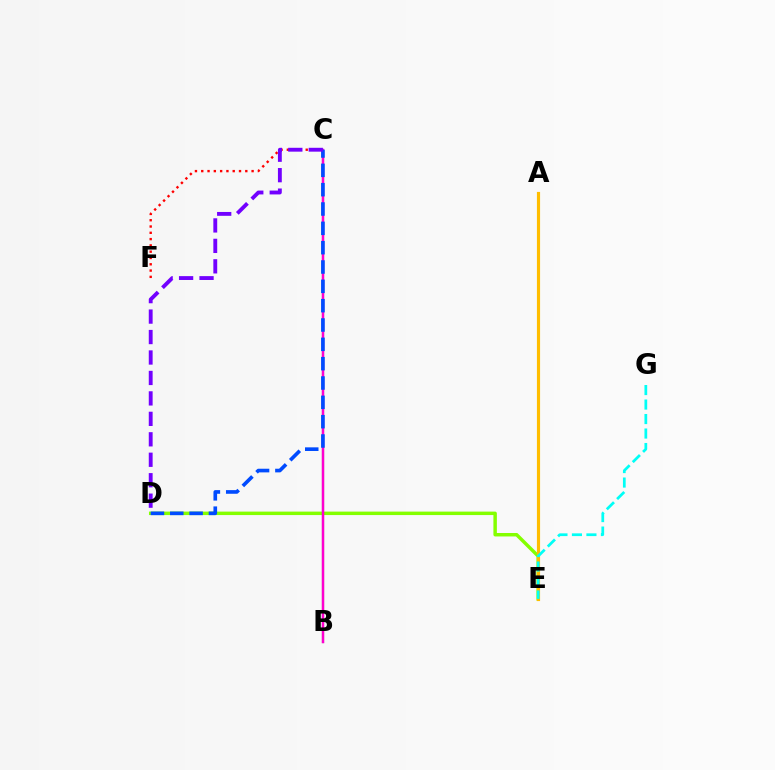{('D', 'E'): [{'color': '#84ff00', 'line_style': 'solid', 'thickness': 2.49}], ('B', 'C'): [{'color': '#00ff39', 'line_style': 'solid', 'thickness': 1.53}, {'color': '#ff00cf', 'line_style': 'solid', 'thickness': 1.77}], ('A', 'E'): [{'color': '#ffbd00', 'line_style': 'solid', 'thickness': 2.28}], ('C', 'D'): [{'color': '#004bff', 'line_style': 'dashed', 'thickness': 2.63}, {'color': '#7200ff', 'line_style': 'dashed', 'thickness': 2.78}], ('C', 'F'): [{'color': '#ff0000', 'line_style': 'dotted', 'thickness': 1.71}], ('E', 'G'): [{'color': '#00fff6', 'line_style': 'dashed', 'thickness': 1.97}]}